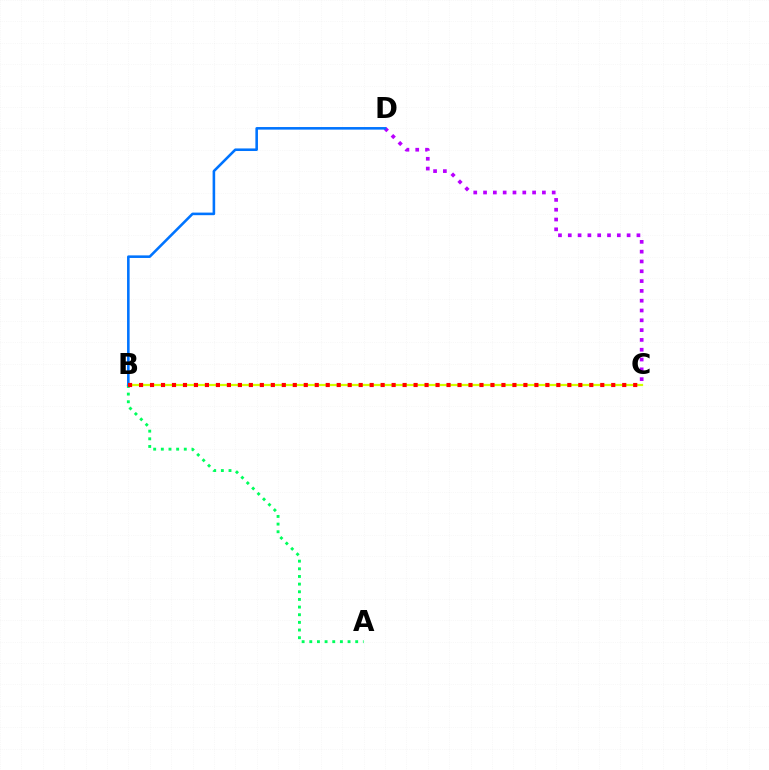{('B', 'C'): [{'color': '#d1ff00', 'line_style': 'solid', 'thickness': 1.6}, {'color': '#ff0000', 'line_style': 'dotted', 'thickness': 2.98}], ('A', 'B'): [{'color': '#00ff5c', 'line_style': 'dotted', 'thickness': 2.08}], ('C', 'D'): [{'color': '#b900ff', 'line_style': 'dotted', 'thickness': 2.66}], ('B', 'D'): [{'color': '#0074ff', 'line_style': 'solid', 'thickness': 1.86}]}